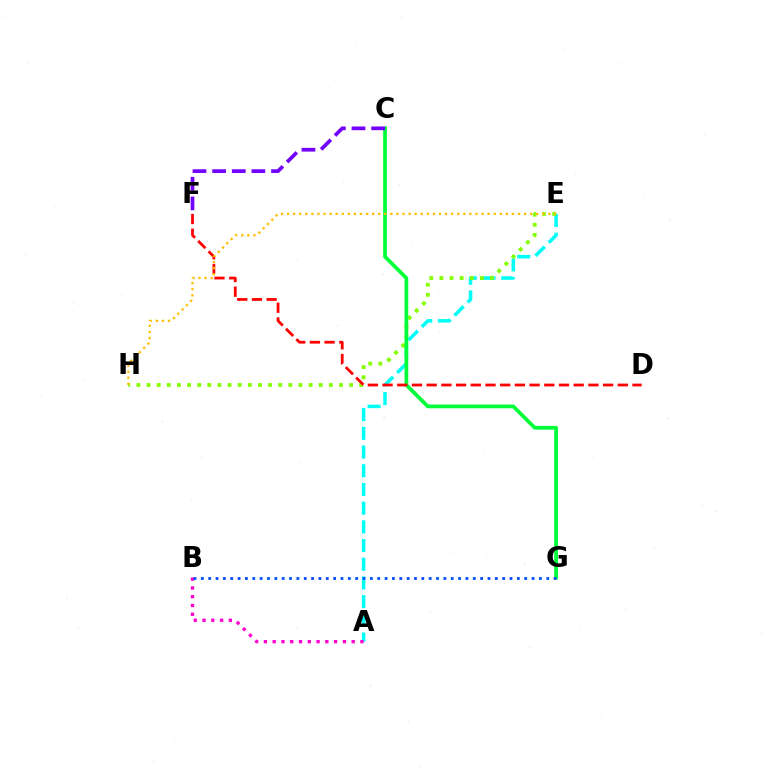{('A', 'E'): [{'color': '#00fff6', 'line_style': 'dashed', 'thickness': 2.54}], ('E', 'H'): [{'color': '#84ff00', 'line_style': 'dotted', 'thickness': 2.75}, {'color': '#ffbd00', 'line_style': 'dotted', 'thickness': 1.65}], ('C', 'G'): [{'color': '#00ff39', 'line_style': 'solid', 'thickness': 2.69}], ('D', 'F'): [{'color': '#ff0000', 'line_style': 'dashed', 'thickness': 2.0}], ('A', 'B'): [{'color': '#ff00cf', 'line_style': 'dotted', 'thickness': 2.38}], ('B', 'G'): [{'color': '#004bff', 'line_style': 'dotted', 'thickness': 2.0}], ('C', 'F'): [{'color': '#7200ff', 'line_style': 'dashed', 'thickness': 2.67}]}